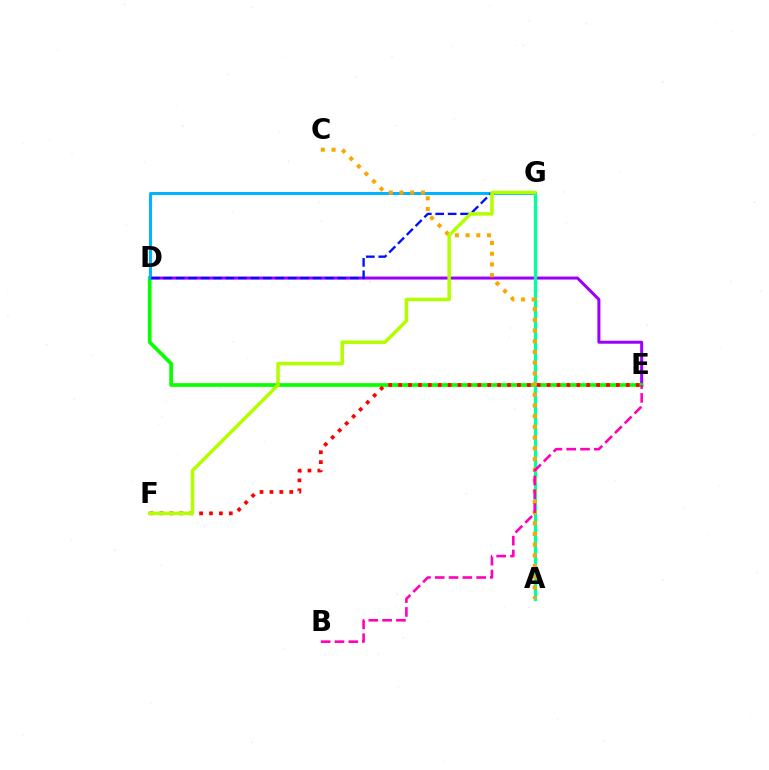{('D', 'E'): [{'color': '#9b00ff', 'line_style': 'solid', 'thickness': 2.17}, {'color': '#08ff00', 'line_style': 'solid', 'thickness': 2.66}], ('D', 'G'): [{'color': '#00b5ff', 'line_style': 'solid', 'thickness': 2.15}, {'color': '#0010ff', 'line_style': 'dashed', 'thickness': 1.69}], ('A', 'G'): [{'color': '#00ff9d', 'line_style': 'solid', 'thickness': 2.34}], ('A', 'C'): [{'color': '#ffa500', 'line_style': 'dotted', 'thickness': 2.91}], ('E', 'F'): [{'color': '#ff0000', 'line_style': 'dotted', 'thickness': 2.69}], ('F', 'G'): [{'color': '#b3ff00', 'line_style': 'solid', 'thickness': 2.53}], ('B', 'E'): [{'color': '#ff00bd', 'line_style': 'dashed', 'thickness': 1.88}]}